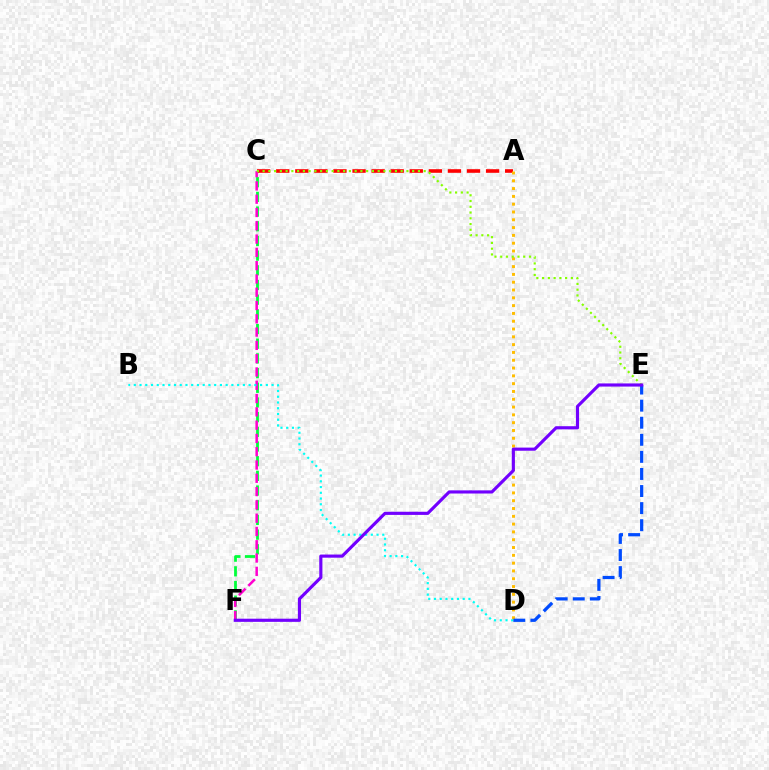{('C', 'F'): [{'color': '#00ff39', 'line_style': 'dashed', 'thickness': 1.99}, {'color': '#ff00cf', 'line_style': 'dashed', 'thickness': 1.81}], ('A', 'C'): [{'color': '#ff0000', 'line_style': 'dashed', 'thickness': 2.59}], ('B', 'D'): [{'color': '#00fff6', 'line_style': 'dotted', 'thickness': 1.56}], ('A', 'D'): [{'color': '#ffbd00', 'line_style': 'dotted', 'thickness': 2.12}], ('D', 'E'): [{'color': '#004bff', 'line_style': 'dashed', 'thickness': 2.32}], ('C', 'E'): [{'color': '#84ff00', 'line_style': 'dotted', 'thickness': 1.56}], ('E', 'F'): [{'color': '#7200ff', 'line_style': 'solid', 'thickness': 2.27}]}